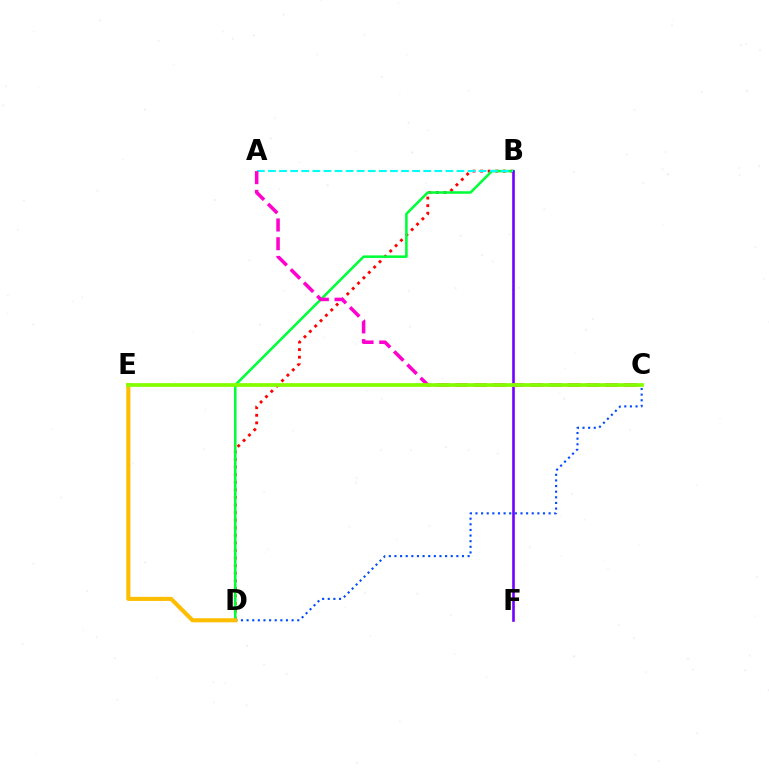{('C', 'D'): [{'color': '#004bff', 'line_style': 'dotted', 'thickness': 1.53}], ('B', 'D'): [{'color': '#ff0000', 'line_style': 'dotted', 'thickness': 2.06}, {'color': '#00ff39', 'line_style': 'solid', 'thickness': 1.85}], ('B', 'F'): [{'color': '#7200ff', 'line_style': 'solid', 'thickness': 1.88}], ('A', 'B'): [{'color': '#00fff6', 'line_style': 'dashed', 'thickness': 1.51}], ('A', 'C'): [{'color': '#ff00cf', 'line_style': 'dashed', 'thickness': 2.54}], ('D', 'E'): [{'color': '#ffbd00', 'line_style': 'solid', 'thickness': 2.94}], ('C', 'E'): [{'color': '#84ff00', 'line_style': 'solid', 'thickness': 2.67}]}